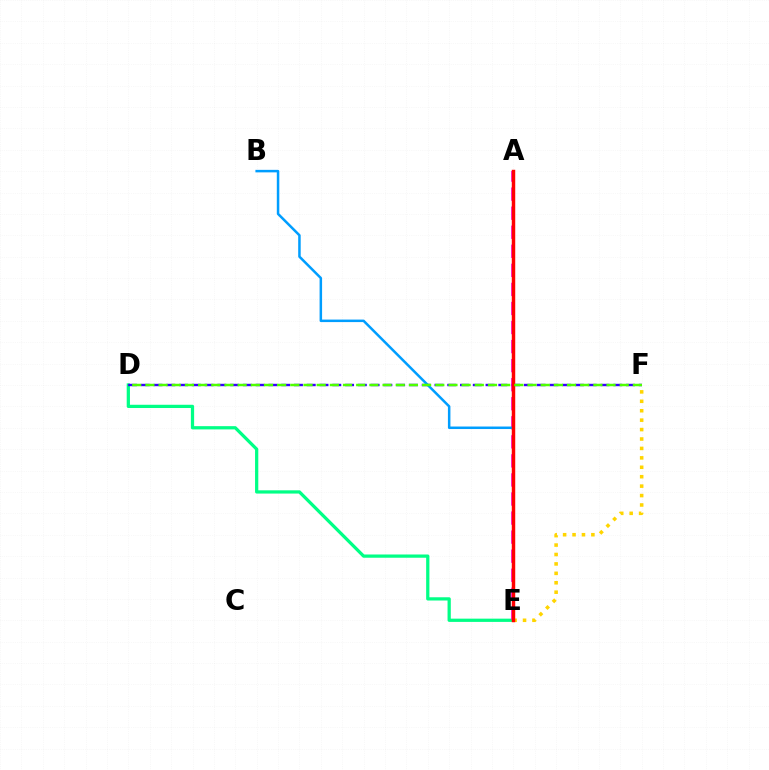{('D', 'E'): [{'color': '#00ff86', 'line_style': 'solid', 'thickness': 2.34}], ('E', 'F'): [{'color': '#ffd500', 'line_style': 'dotted', 'thickness': 2.56}], ('D', 'F'): [{'color': '#3700ff', 'line_style': 'dashed', 'thickness': 1.73}, {'color': '#4fff00', 'line_style': 'dashed', 'thickness': 1.79}], ('A', 'E'): [{'color': '#ff00ed', 'line_style': 'dashed', 'thickness': 2.59}, {'color': '#ff0000', 'line_style': 'solid', 'thickness': 2.48}], ('B', 'E'): [{'color': '#009eff', 'line_style': 'solid', 'thickness': 1.81}]}